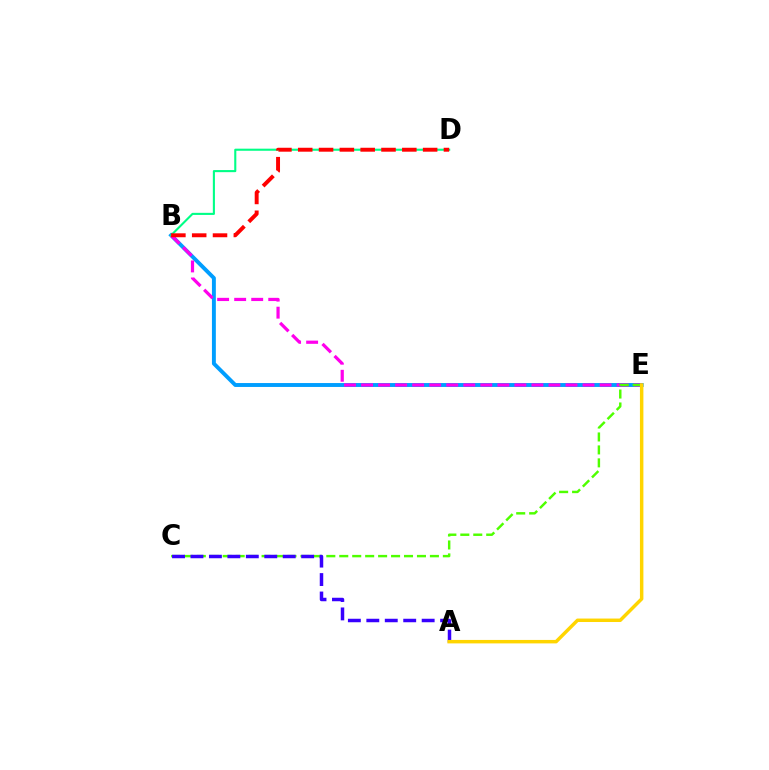{('B', 'E'): [{'color': '#009eff', 'line_style': 'solid', 'thickness': 2.82}, {'color': '#ff00ed', 'line_style': 'dashed', 'thickness': 2.31}], ('B', 'D'): [{'color': '#00ff86', 'line_style': 'solid', 'thickness': 1.51}, {'color': '#ff0000', 'line_style': 'dashed', 'thickness': 2.83}], ('C', 'E'): [{'color': '#4fff00', 'line_style': 'dashed', 'thickness': 1.76}], ('A', 'C'): [{'color': '#3700ff', 'line_style': 'dashed', 'thickness': 2.51}], ('A', 'E'): [{'color': '#ffd500', 'line_style': 'solid', 'thickness': 2.49}]}